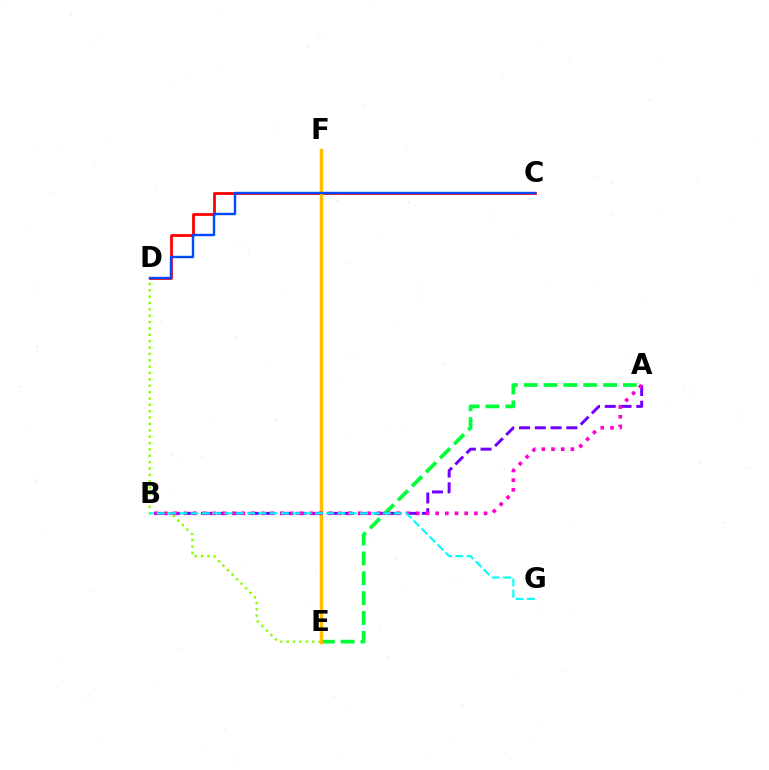{('C', 'D'): [{'color': '#ff0000', 'line_style': 'solid', 'thickness': 2.0}, {'color': '#004bff', 'line_style': 'solid', 'thickness': 1.74}], ('D', 'E'): [{'color': '#84ff00', 'line_style': 'dotted', 'thickness': 1.73}], ('A', 'E'): [{'color': '#00ff39', 'line_style': 'dashed', 'thickness': 2.7}], ('E', 'F'): [{'color': '#ffbd00', 'line_style': 'solid', 'thickness': 2.5}], ('A', 'B'): [{'color': '#7200ff', 'line_style': 'dashed', 'thickness': 2.14}, {'color': '#ff00cf', 'line_style': 'dotted', 'thickness': 2.63}], ('B', 'G'): [{'color': '#00fff6', 'line_style': 'dashed', 'thickness': 1.53}]}